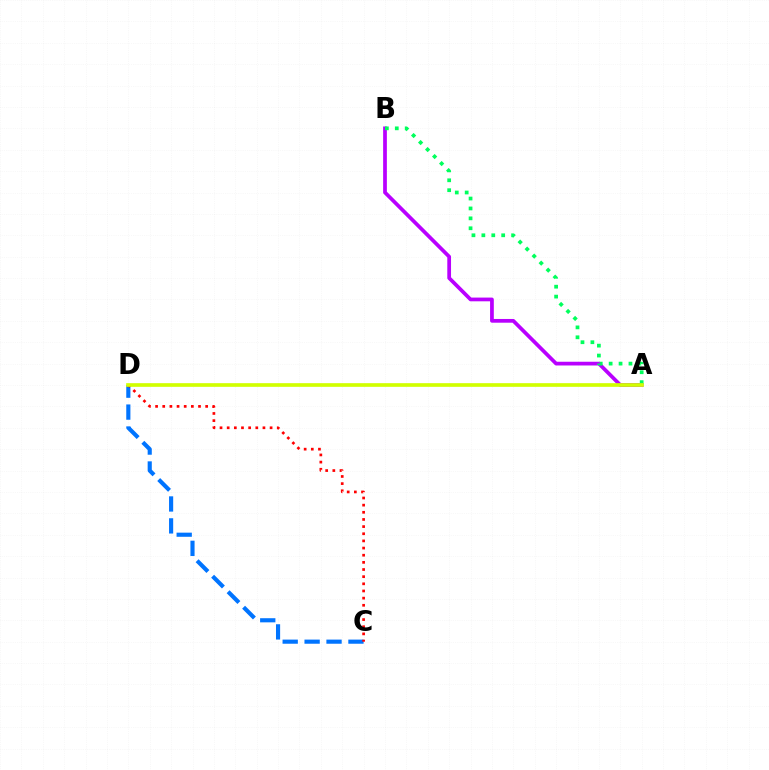{('A', 'B'): [{'color': '#b900ff', 'line_style': 'solid', 'thickness': 2.69}, {'color': '#00ff5c', 'line_style': 'dotted', 'thickness': 2.69}], ('C', 'D'): [{'color': '#0074ff', 'line_style': 'dashed', 'thickness': 2.98}, {'color': '#ff0000', 'line_style': 'dotted', 'thickness': 1.94}], ('A', 'D'): [{'color': '#d1ff00', 'line_style': 'solid', 'thickness': 2.64}]}